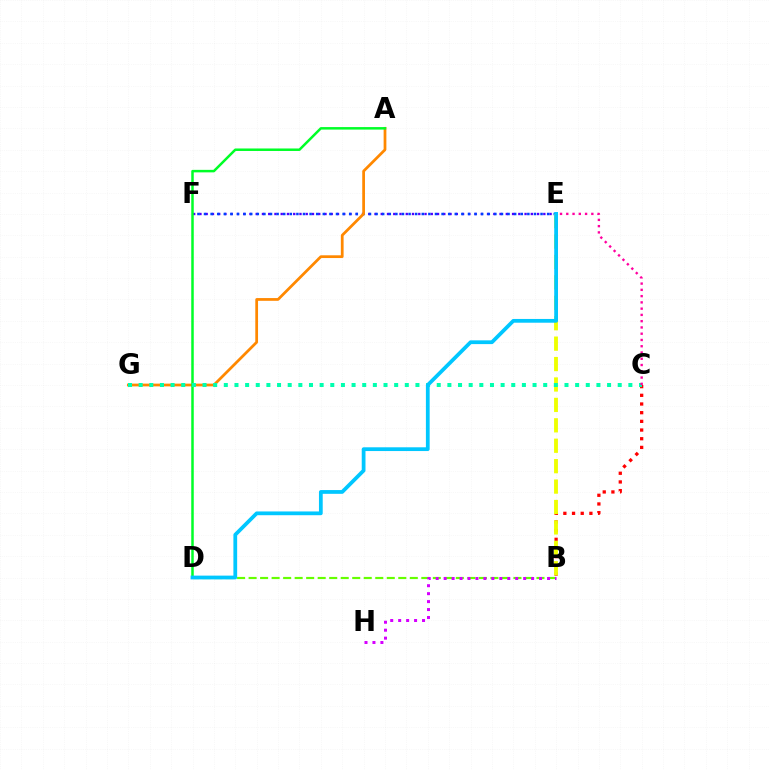{('B', 'C'): [{'color': '#ff0000', 'line_style': 'dotted', 'thickness': 2.36}], ('B', 'D'): [{'color': '#66ff00', 'line_style': 'dashed', 'thickness': 1.56}], ('E', 'F'): [{'color': '#4f00ff', 'line_style': 'dotted', 'thickness': 1.7}, {'color': '#003fff', 'line_style': 'dotted', 'thickness': 1.79}], ('B', 'H'): [{'color': '#d600ff', 'line_style': 'dotted', 'thickness': 2.16}], ('B', 'E'): [{'color': '#eeff00', 'line_style': 'dashed', 'thickness': 2.77}], ('A', 'G'): [{'color': '#ff8800', 'line_style': 'solid', 'thickness': 1.98}], ('A', 'D'): [{'color': '#00ff27', 'line_style': 'solid', 'thickness': 1.8}], ('C', 'G'): [{'color': '#00ffaf', 'line_style': 'dotted', 'thickness': 2.89}], ('D', 'E'): [{'color': '#00c7ff', 'line_style': 'solid', 'thickness': 2.71}], ('C', 'E'): [{'color': '#ff00a0', 'line_style': 'dotted', 'thickness': 1.7}]}